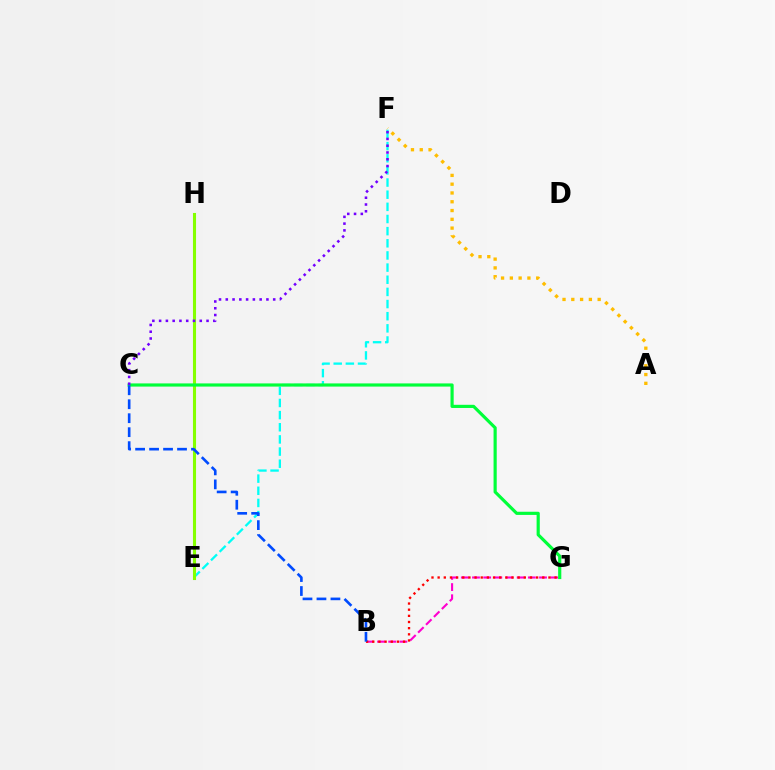{('B', 'G'): [{'color': '#ff00cf', 'line_style': 'dashed', 'thickness': 1.52}, {'color': '#ff0000', 'line_style': 'dotted', 'thickness': 1.67}], ('E', 'F'): [{'color': '#00fff6', 'line_style': 'dashed', 'thickness': 1.65}], ('A', 'F'): [{'color': '#ffbd00', 'line_style': 'dotted', 'thickness': 2.39}], ('E', 'H'): [{'color': '#84ff00', 'line_style': 'solid', 'thickness': 2.22}], ('C', 'G'): [{'color': '#00ff39', 'line_style': 'solid', 'thickness': 2.28}], ('C', 'F'): [{'color': '#7200ff', 'line_style': 'dotted', 'thickness': 1.84}], ('B', 'C'): [{'color': '#004bff', 'line_style': 'dashed', 'thickness': 1.9}]}